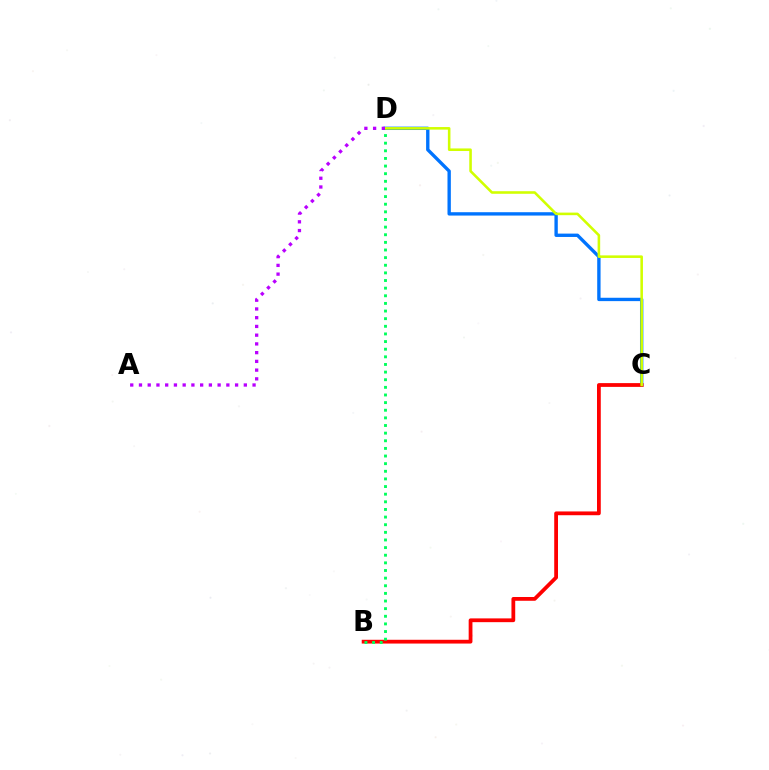{('C', 'D'): [{'color': '#0074ff', 'line_style': 'solid', 'thickness': 2.42}, {'color': '#d1ff00', 'line_style': 'solid', 'thickness': 1.85}], ('B', 'C'): [{'color': '#ff0000', 'line_style': 'solid', 'thickness': 2.72}], ('B', 'D'): [{'color': '#00ff5c', 'line_style': 'dotted', 'thickness': 2.07}], ('A', 'D'): [{'color': '#b900ff', 'line_style': 'dotted', 'thickness': 2.37}]}